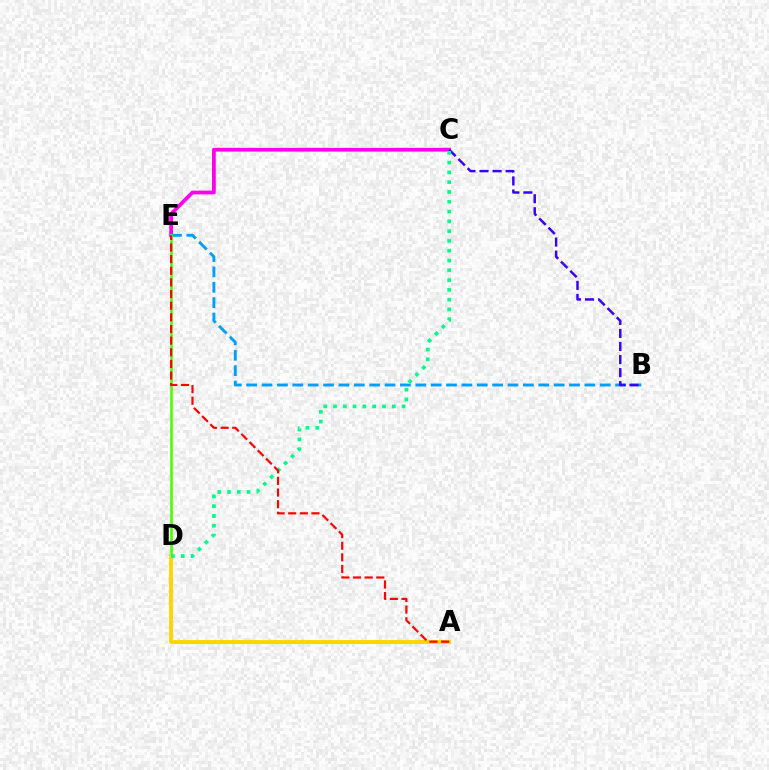{('C', 'E'): [{'color': '#ff00ed', 'line_style': 'solid', 'thickness': 2.71}], ('B', 'E'): [{'color': '#009eff', 'line_style': 'dashed', 'thickness': 2.09}], ('D', 'E'): [{'color': '#4fff00', 'line_style': 'solid', 'thickness': 1.89}], ('B', 'C'): [{'color': '#3700ff', 'line_style': 'dashed', 'thickness': 1.77}], ('A', 'D'): [{'color': '#ffd500', 'line_style': 'solid', 'thickness': 2.79}], ('C', 'D'): [{'color': '#00ff86', 'line_style': 'dotted', 'thickness': 2.66}], ('A', 'E'): [{'color': '#ff0000', 'line_style': 'dashed', 'thickness': 1.58}]}